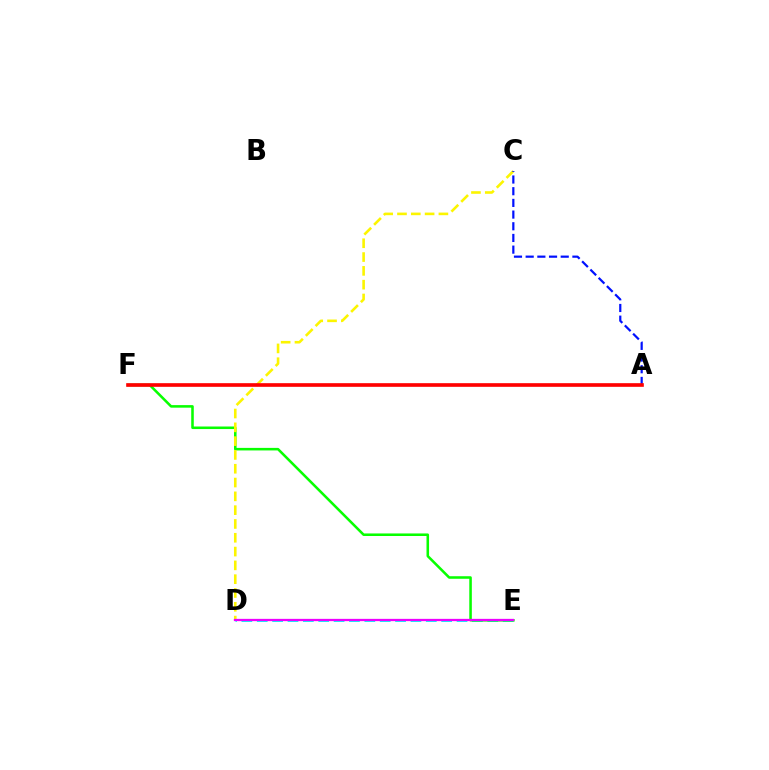{('D', 'E'): [{'color': '#00fff6', 'line_style': 'dashed', 'thickness': 2.09}, {'color': '#ee00ff', 'line_style': 'solid', 'thickness': 1.64}], ('E', 'F'): [{'color': '#08ff00', 'line_style': 'solid', 'thickness': 1.84}], ('C', 'D'): [{'color': '#fcf500', 'line_style': 'dashed', 'thickness': 1.88}], ('A', 'C'): [{'color': '#0010ff', 'line_style': 'dashed', 'thickness': 1.59}], ('A', 'F'): [{'color': '#ff0000', 'line_style': 'solid', 'thickness': 2.63}]}